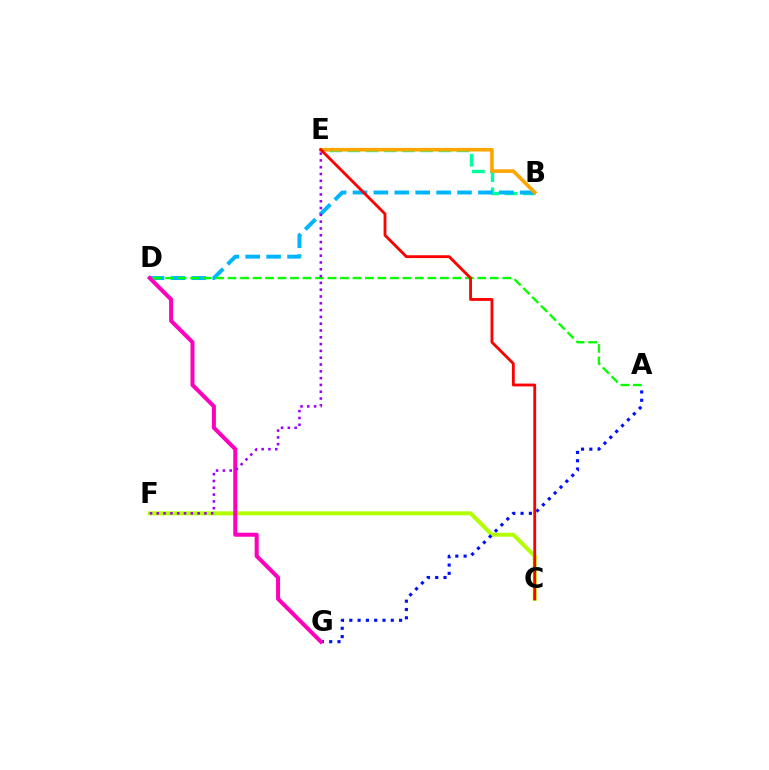{('B', 'E'): [{'color': '#00ff9d', 'line_style': 'dashed', 'thickness': 2.47}, {'color': '#ffa500', 'line_style': 'solid', 'thickness': 2.6}], ('B', 'D'): [{'color': '#00b5ff', 'line_style': 'dashed', 'thickness': 2.84}], ('C', 'F'): [{'color': '#b3ff00', 'line_style': 'solid', 'thickness': 2.87}], ('A', 'G'): [{'color': '#0010ff', 'line_style': 'dotted', 'thickness': 2.25}], ('D', 'G'): [{'color': '#ff00bd', 'line_style': 'solid', 'thickness': 2.9}], ('A', 'D'): [{'color': '#08ff00', 'line_style': 'dashed', 'thickness': 1.7}], ('E', 'F'): [{'color': '#9b00ff', 'line_style': 'dotted', 'thickness': 1.85}], ('C', 'E'): [{'color': '#ff0000', 'line_style': 'solid', 'thickness': 2.04}]}